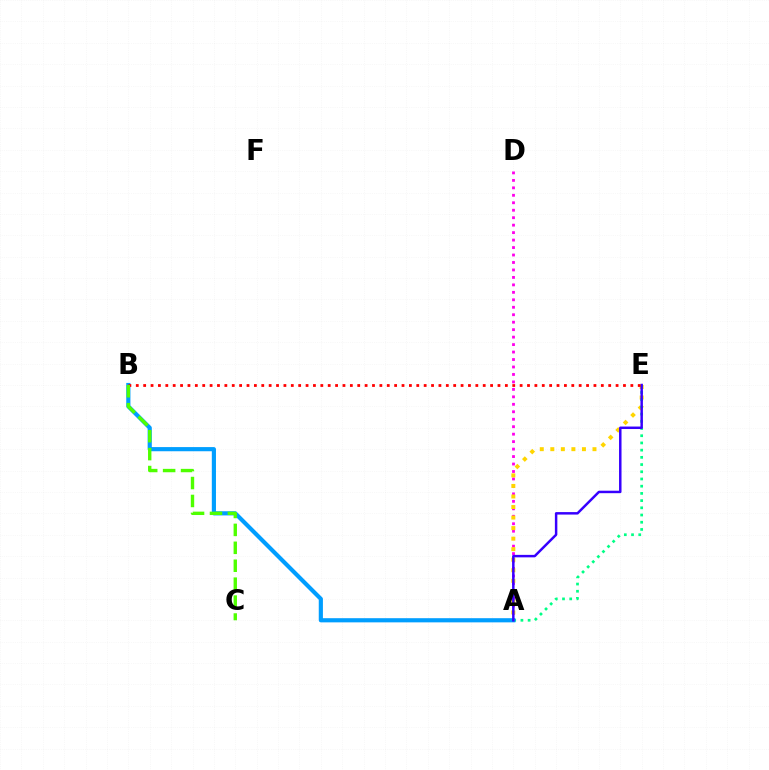{('A', 'D'): [{'color': '#ff00ed', 'line_style': 'dotted', 'thickness': 2.03}], ('A', 'E'): [{'color': '#ffd500', 'line_style': 'dotted', 'thickness': 2.86}, {'color': '#00ff86', 'line_style': 'dotted', 'thickness': 1.96}, {'color': '#3700ff', 'line_style': 'solid', 'thickness': 1.78}], ('A', 'B'): [{'color': '#009eff', 'line_style': 'solid', 'thickness': 3.0}], ('B', 'E'): [{'color': '#ff0000', 'line_style': 'dotted', 'thickness': 2.01}], ('B', 'C'): [{'color': '#4fff00', 'line_style': 'dashed', 'thickness': 2.44}]}